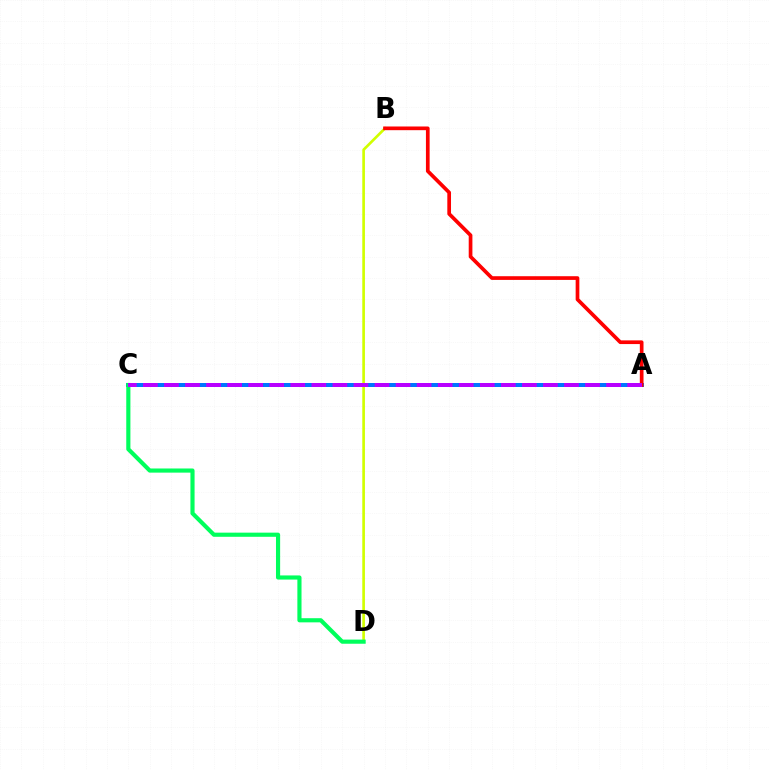{('A', 'C'): [{'color': '#0074ff', 'line_style': 'solid', 'thickness': 2.88}, {'color': '#b900ff', 'line_style': 'dashed', 'thickness': 2.86}], ('B', 'D'): [{'color': '#d1ff00', 'line_style': 'solid', 'thickness': 1.92}], ('A', 'B'): [{'color': '#ff0000', 'line_style': 'solid', 'thickness': 2.66}], ('C', 'D'): [{'color': '#00ff5c', 'line_style': 'solid', 'thickness': 2.98}]}